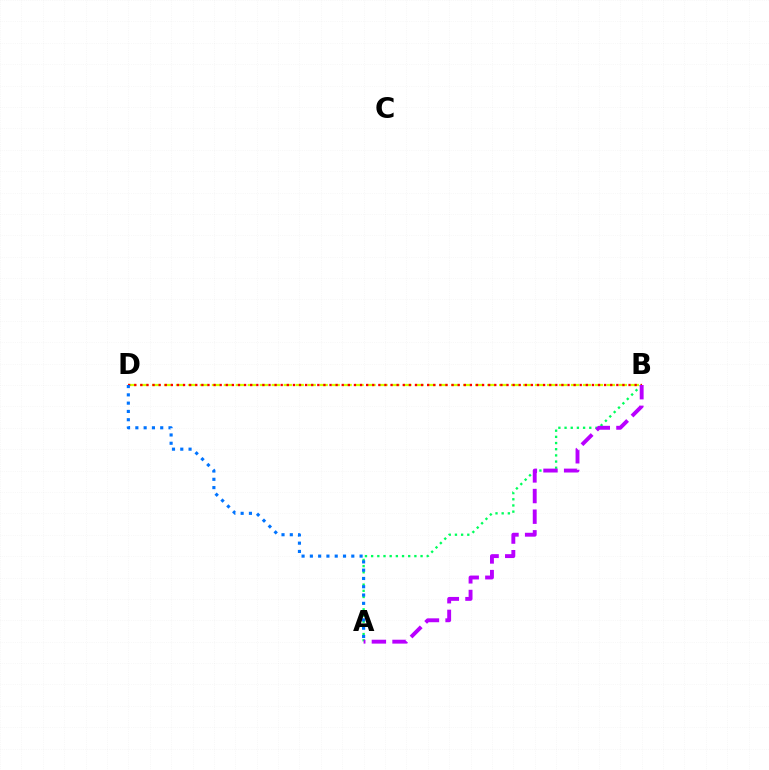{('A', 'B'): [{'color': '#00ff5c', 'line_style': 'dotted', 'thickness': 1.68}, {'color': '#b900ff', 'line_style': 'dashed', 'thickness': 2.8}], ('B', 'D'): [{'color': '#d1ff00', 'line_style': 'dashed', 'thickness': 1.63}, {'color': '#ff0000', 'line_style': 'dotted', 'thickness': 1.66}], ('A', 'D'): [{'color': '#0074ff', 'line_style': 'dotted', 'thickness': 2.25}]}